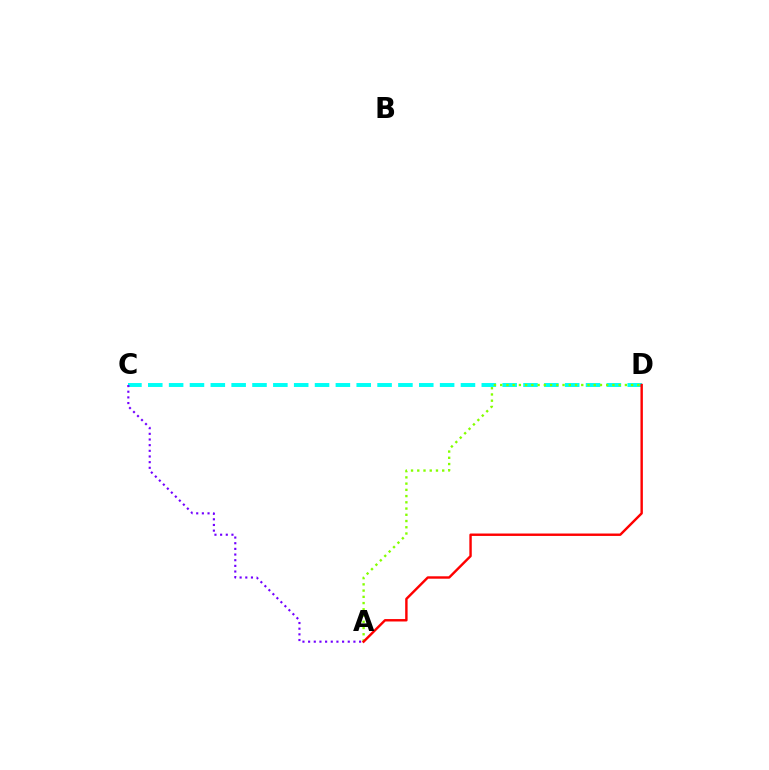{('C', 'D'): [{'color': '#00fff6', 'line_style': 'dashed', 'thickness': 2.83}], ('A', 'D'): [{'color': '#84ff00', 'line_style': 'dotted', 'thickness': 1.69}, {'color': '#ff0000', 'line_style': 'solid', 'thickness': 1.74}], ('A', 'C'): [{'color': '#7200ff', 'line_style': 'dotted', 'thickness': 1.54}]}